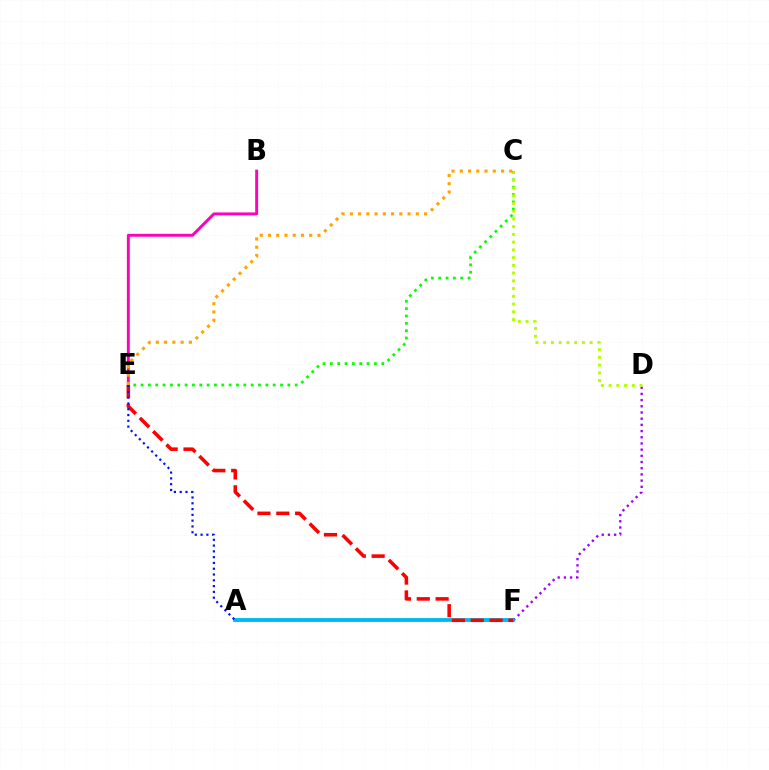{('C', 'E'): [{'color': '#08ff00', 'line_style': 'dotted', 'thickness': 1.99}, {'color': '#ffa500', 'line_style': 'dotted', 'thickness': 2.24}], ('B', 'E'): [{'color': '#ff00bd', 'line_style': 'solid', 'thickness': 2.11}], ('A', 'F'): [{'color': '#00ff9d', 'line_style': 'solid', 'thickness': 2.64}, {'color': '#00b5ff', 'line_style': 'solid', 'thickness': 2.52}], ('D', 'F'): [{'color': '#9b00ff', 'line_style': 'dotted', 'thickness': 1.68}], ('C', 'D'): [{'color': '#b3ff00', 'line_style': 'dotted', 'thickness': 2.1}], ('E', 'F'): [{'color': '#ff0000', 'line_style': 'dashed', 'thickness': 2.56}], ('A', 'E'): [{'color': '#0010ff', 'line_style': 'dotted', 'thickness': 1.57}]}